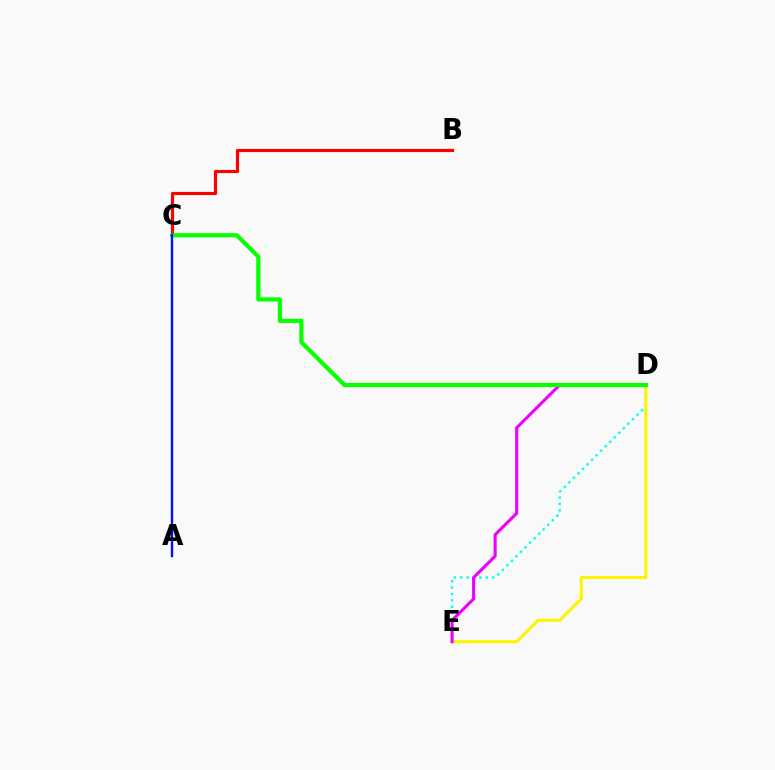{('D', 'E'): [{'color': '#00fff6', 'line_style': 'dotted', 'thickness': 1.74}, {'color': '#fcf500', 'line_style': 'solid', 'thickness': 2.19}, {'color': '#ee00ff', 'line_style': 'solid', 'thickness': 2.22}], ('B', 'C'): [{'color': '#ff0000', 'line_style': 'solid', 'thickness': 2.28}], ('C', 'D'): [{'color': '#08ff00', 'line_style': 'solid', 'thickness': 3.0}], ('A', 'C'): [{'color': '#0010ff', 'line_style': 'solid', 'thickness': 1.72}]}